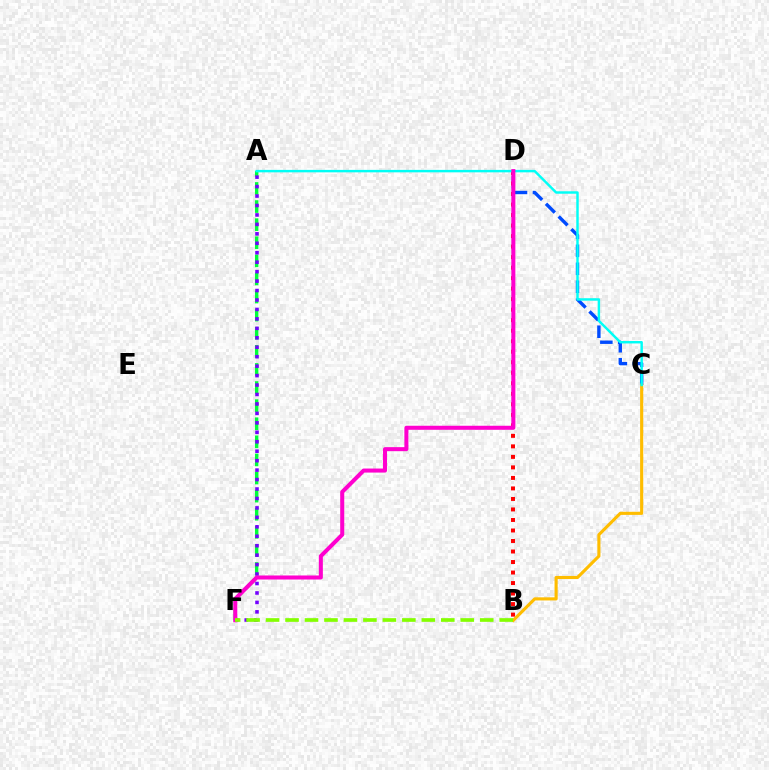{('C', 'D'): [{'color': '#004bff', 'line_style': 'dashed', 'thickness': 2.44}], ('A', 'F'): [{'color': '#00ff39', 'line_style': 'dashed', 'thickness': 2.46}, {'color': '#7200ff', 'line_style': 'dotted', 'thickness': 2.57}], ('B', 'C'): [{'color': '#ffbd00', 'line_style': 'solid', 'thickness': 2.25}], ('B', 'D'): [{'color': '#ff0000', 'line_style': 'dotted', 'thickness': 2.86}], ('A', 'C'): [{'color': '#00fff6', 'line_style': 'solid', 'thickness': 1.76}], ('D', 'F'): [{'color': '#ff00cf', 'line_style': 'solid', 'thickness': 2.91}], ('B', 'F'): [{'color': '#84ff00', 'line_style': 'dashed', 'thickness': 2.65}]}